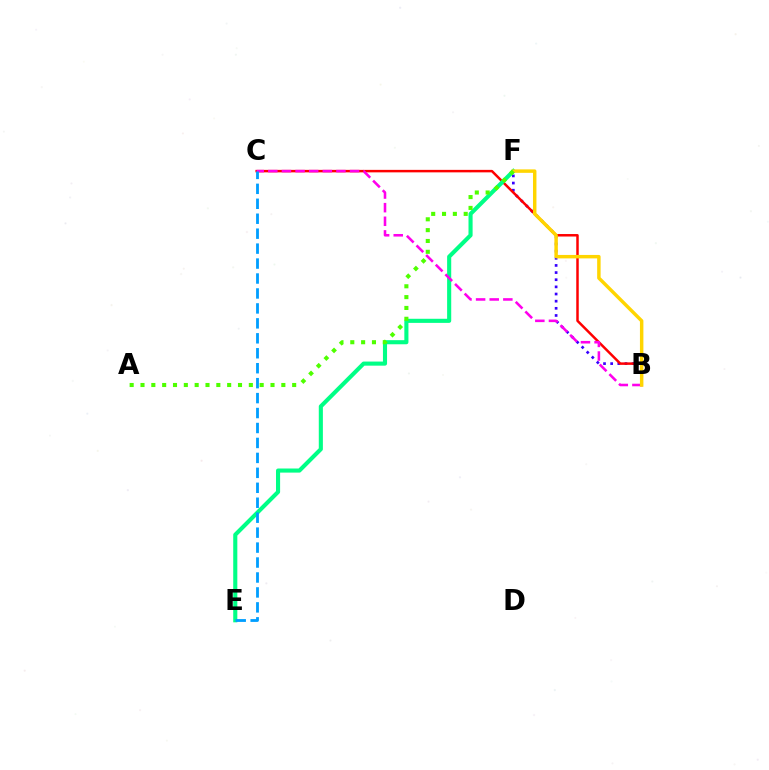{('B', 'F'): [{'color': '#3700ff', 'line_style': 'dotted', 'thickness': 1.94}, {'color': '#ffd500', 'line_style': 'solid', 'thickness': 2.49}], ('B', 'C'): [{'color': '#ff0000', 'line_style': 'solid', 'thickness': 1.79}, {'color': '#ff00ed', 'line_style': 'dashed', 'thickness': 1.85}], ('E', 'F'): [{'color': '#00ff86', 'line_style': 'solid', 'thickness': 2.95}], ('C', 'E'): [{'color': '#009eff', 'line_style': 'dashed', 'thickness': 2.03}], ('A', 'F'): [{'color': '#4fff00', 'line_style': 'dotted', 'thickness': 2.94}]}